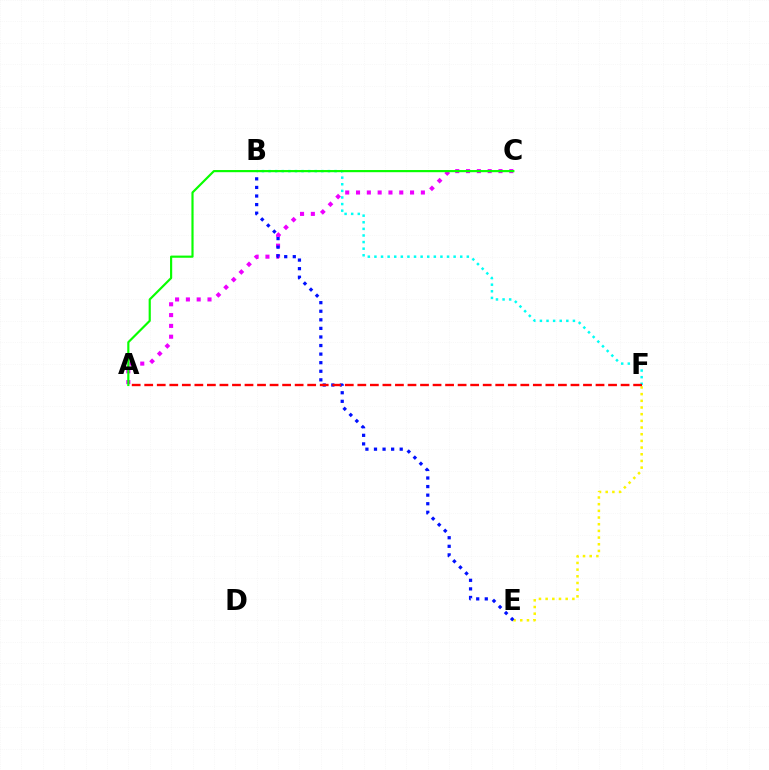{('E', 'F'): [{'color': '#fcf500', 'line_style': 'dotted', 'thickness': 1.81}], ('A', 'C'): [{'color': '#ee00ff', 'line_style': 'dotted', 'thickness': 2.94}, {'color': '#08ff00', 'line_style': 'solid', 'thickness': 1.56}], ('B', 'E'): [{'color': '#0010ff', 'line_style': 'dotted', 'thickness': 2.33}], ('B', 'F'): [{'color': '#00fff6', 'line_style': 'dotted', 'thickness': 1.79}], ('A', 'F'): [{'color': '#ff0000', 'line_style': 'dashed', 'thickness': 1.7}]}